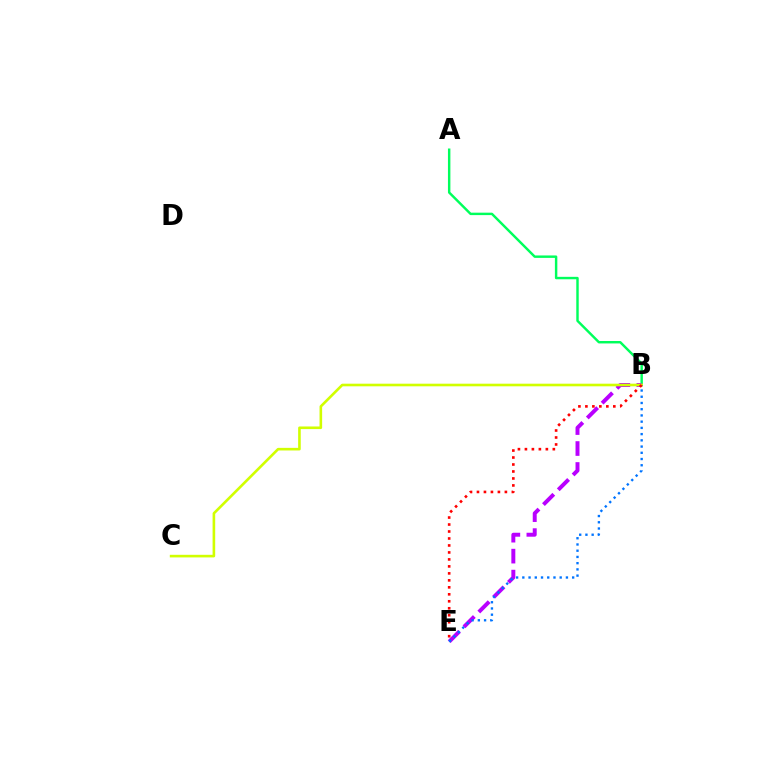{('A', 'B'): [{'color': '#00ff5c', 'line_style': 'solid', 'thickness': 1.76}], ('B', 'E'): [{'color': '#b900ff', 'line_style': 'dashed', 'thickness': 2.85}, {'color': '#0074ff', 'line_style': 'dotted', 'thickness': 1.69}, {'color': '#ff0000', 'line_style': 'dotted', 'thickness': 1.9}], ('B', 'C'): [{'color': '#d1ff00', 'line_style': 'solid', 'thickness': 1.88}]}